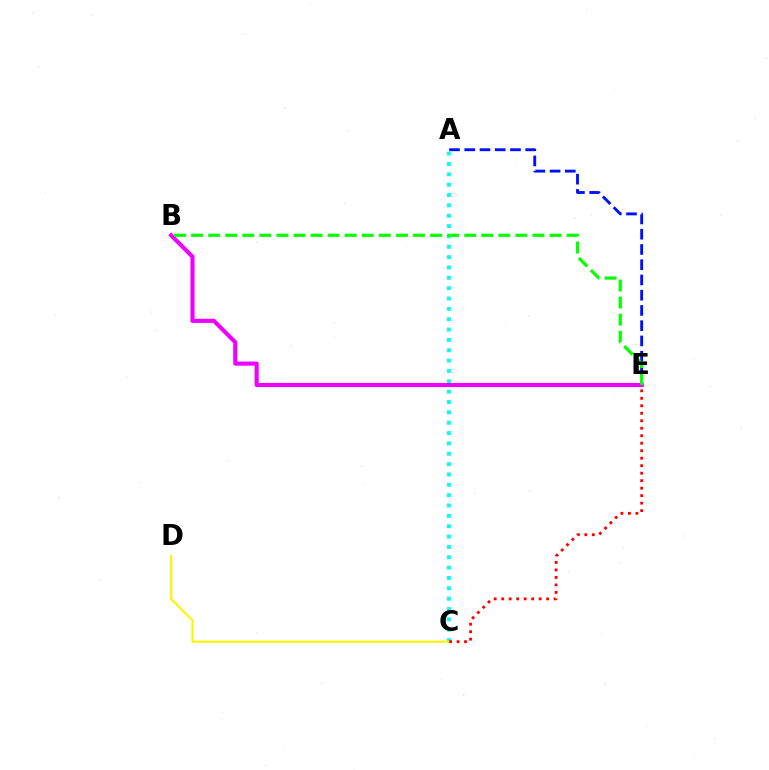{('A', 'C'): [{'color': '#00fff6', 'line_style': 'dotted', 'thickness': 2.81}], ('A', 'E'): [{'color': '#0010ff', 'line_style': 'dashed', 'thickness': 2.07}], ('C', 'D'): [{'color': '#fcf500', 'line_style': 'solid', 'thickness': 1.53}], ('B', 'E'): [{'color': '#ee00ff', 'line_style': 'solid', 'thickness': 2.96}, {'color': '#08ff00', 'line_style': 'dashed', 'thickness': 2.32}], ('C', 'E'): [{'color': '#ff0000', 'line_style': 'dotted', 'thickness': 2.03}]}